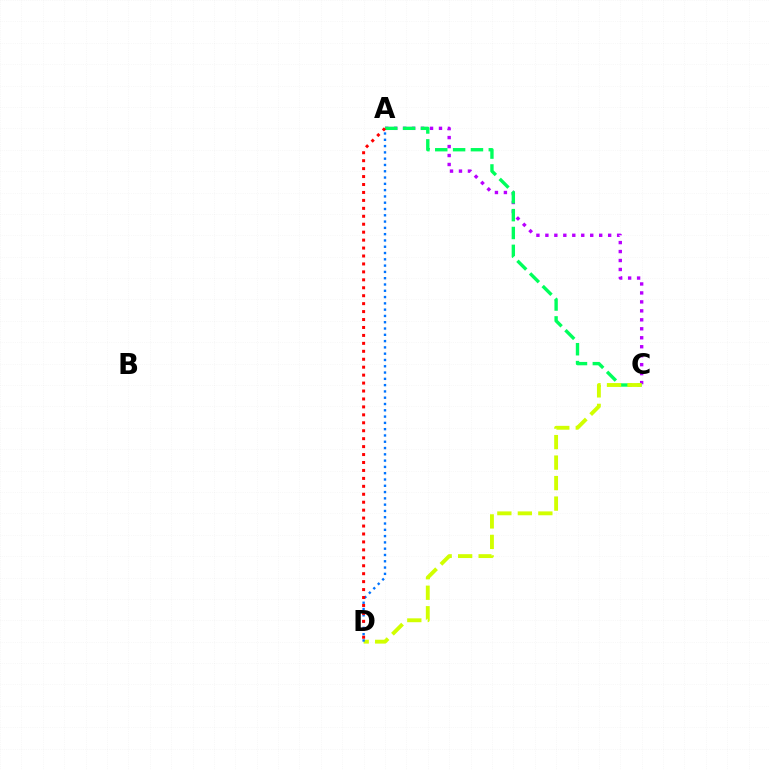{('A', 'C'): [{'color': '#b900ff', 'line_style': 'dotted', 'thickness': 2.44}, {'color': '#00ff5c', 'line_style': 'dashed', 'thickness': 2.43}], ('C', 'D'): [{'color': '#d1ff00', 'line_style': 'dashed', 'thickness': 2.78}], ('A', 'D'): [{'color': '#0074ff', 'line_style': 'dotted', 'thickness': 1.71}, {'color': '#ff0000', 'line_style': 'dotted', 'thickness': 2.16}]}